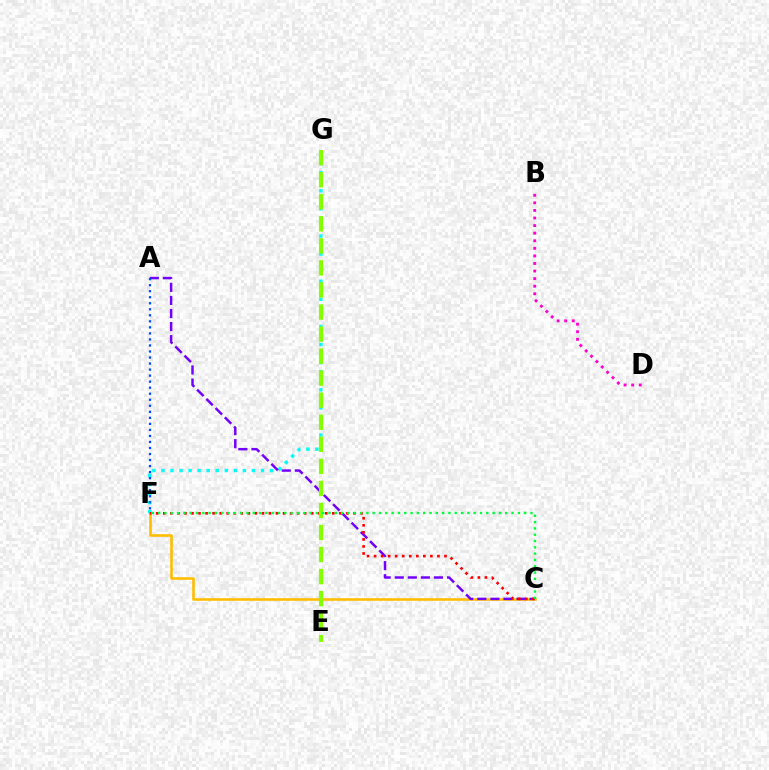{('F', 'G'): [{'color': '#00fff6', 'line_style': 'dotted', 'thickness': 2.46}], ('C', 'F'): [{'color': '#ffbd00', 'line_style': 'solid', 'thickness': 1.86}, {'color': '#ff0000', 'line_style': 'dotted', 'thickness': 1.91}, {'color': '#00ff39', 'line_style': 'dotted', 'thickness': 1.71}], ('A', 'C'): [{'color': '#7200ff', 'line_style': 'dashed', 'thickness': 1.77}], ('A', 'F'): [{'color': '#004bff', 'line_style': 'dotted', 'thickness': 1.64}], ('E', 'G'): [{'color': '#84ff00', 'line_style': 'dashed', 'thickness': 2.99}], ('B', 'D'): [{'color': '#ff00cf', 'line_style': 'dotted', 'thickness': 2.06}]}